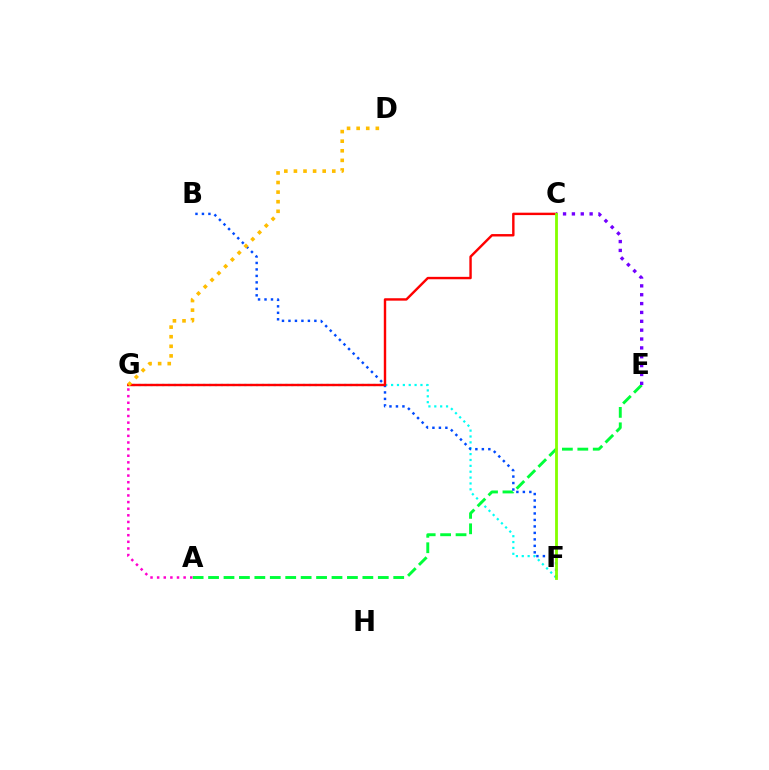{('F', 'G'): [{'color': '#00fff6', 'line_style': 'dotted', 'thickness': 1.6}], ('A', 'E'): [{'color': '#00ff39', 'line_style': 'dashed', 'thickness': 2.1}], ('C', 'E'): [{'color': '#7200ff', 'line_style': 'dotted', 'thickness': 2.41}], ('A', 'G'): [{'color': '#ff00cf', 'line_style': 'dotted', 'thickness': 1.8}], ('B', 'F'): [{'color': '#004bff', 'line_style': 'dotted', 'thickness': 1.76}], ('C', 'G'): [{'color': '#ff0000', 'line_style': 'solid', 'thickness': 1.74}], ('C', 'F'): [{'color': '#84ff00', 'line_style': 'solid', 'thickness': 2.03}], ('D', 'G'): [{'color': '#ffbd00', 'line_style': 'dotted', 'thickness': 2.61}]}